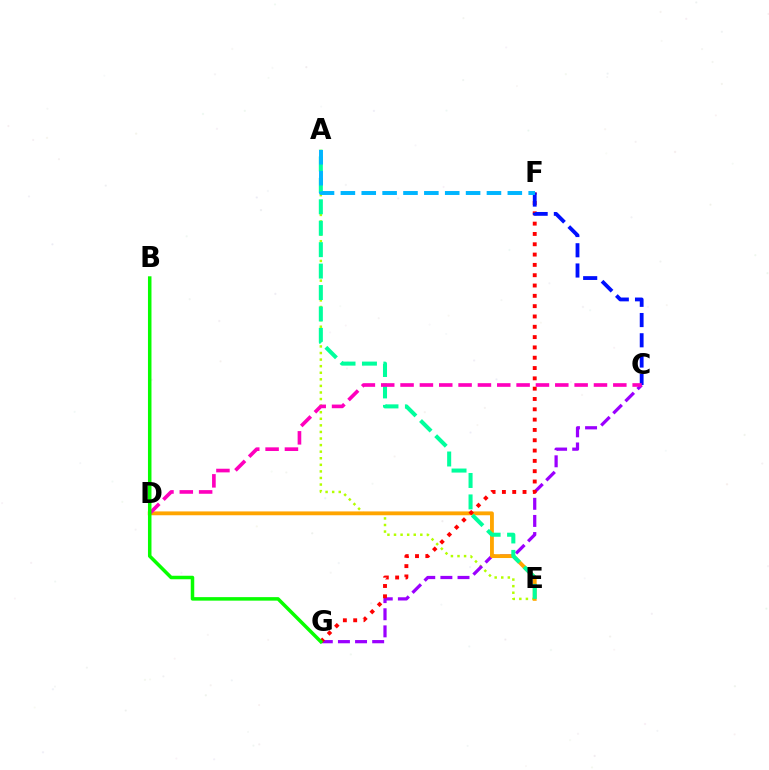{('A', 'E'): [{'color': '#b3ff00', 'line_style': 'dotted', 'thickness': 1.79}, {'color': '#00ff9d', 'line_style': 'dashed', 'thickness': 2.91}], ('C', 'G'): [{'color': '#9b00ff', 'line_style': 'dashed', 'thickness': 2.33}], ('D', 'E'): [{'color': '#ffa500', 'line_style': 'solid', 'thickness': 2.77}], ('F', 'G'): [{'color': '#ff0000', 'line_style': 'dotted', 'thickness': 2.8}], ('C', 'F'): [{'color': '#0010ff', 'line_style': 'dashed', 'thickness': 2.75}], ('C', 'D'): [{'color': '#ff00bd', 'line_style': 'dashed', 'thickness': 2.63}], ('B', 'G'): [{'color': '#08ff00', 'line_style': 'solid', 'thickness': 2.53}], ('A', 'F'): [{'color': '#00b5ff', 'line_style': 'dashed', 'thickness': 2.83}]}